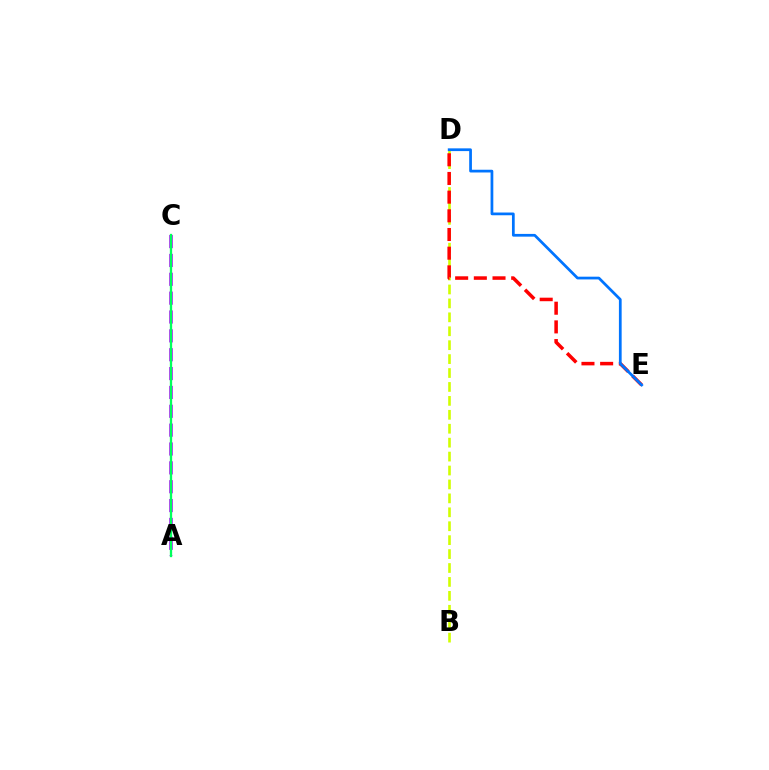{('B', 'D'): [{'color': '#d1ff00', 'line_style': 'dashed', 'thickness': 1.89}], ('A', 'C'): [{'color': '#b900ff', 'line_style': 'dashed', 'thickness': 2.56}, {'color': '#00ff5c', 'line_style': 'solid', 'thickness': 1.66}], ('D', 'E'): [{'color': '#ff0000', 'line_style': 'dashed', 'thickness': 2.54}, {'color': '#0074ff', 'line_style': 'solid', 'thickness': 1.97}]}